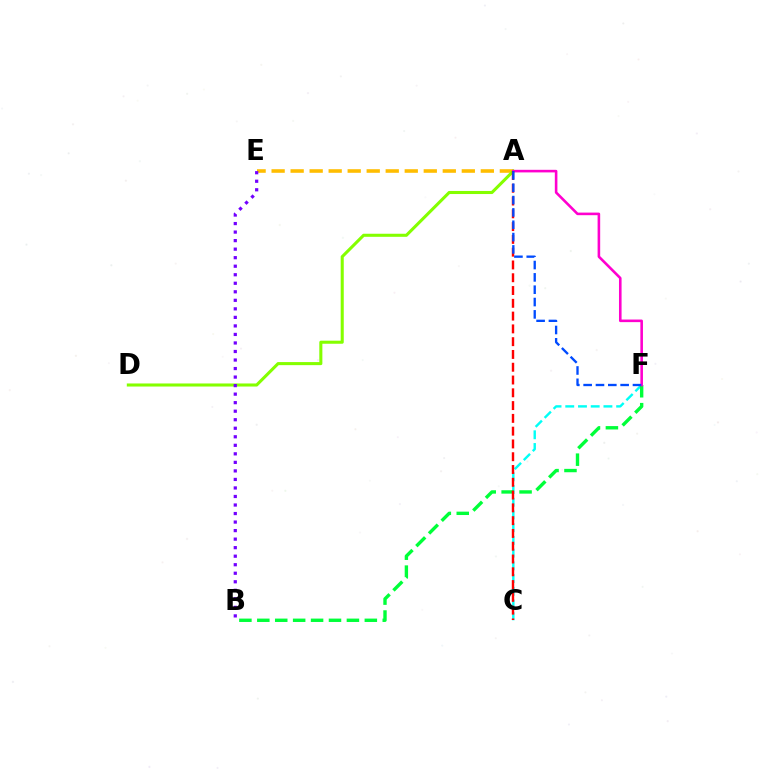{('A', 'E'): [{'color': '#ffbd00', 'line_style': 'dashed', 'thickness': 2.58}], ('A', 'D'): [{'color': '#84ff00', 'line_style': 'solid', 'thickness': 2.21}], ('C', 'F'): [{'color': '#00fff6', 'line_style': 'dashed', 'thickness': 1.73}], ('B', 'F'): [{'color': '#00ff39', 'line_style': 'dashed', 'thickness': 2.43}], ('A', 'F'): [{'color': '#ff00cf', 'line_style': 'solid', 'thickness': 1.87}, {'color': '#004bff', 'line_style': 'dashed', 'thickness': 1.68}], ('B', 'E'): [{'color': '#7200ff', 'line_style': 'dotted', 'thickness': 2.32}], ('A', 'C'): [{'color': '#ff0000', 'line_style': 'dashed', 'thickness': 1.74}]}